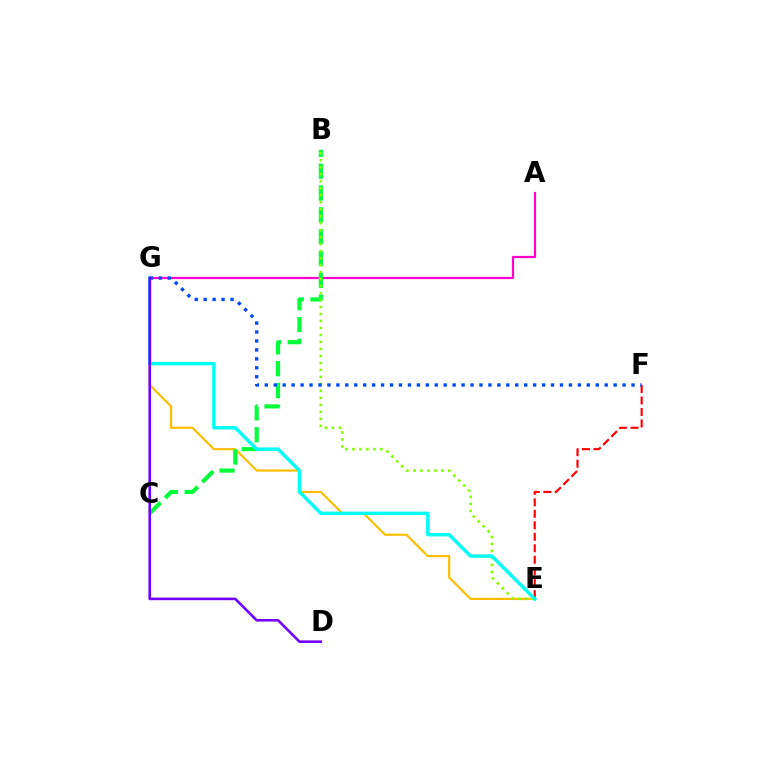{('A', 'G'): [{'color': '#ff00cf', 'line_style': 'solid', 'thickness': 1.59}], ('E', 'G'): [{'color': '#ffbd00', 'line_style': 'solid', 'thickness': 1.57}, {'color': '#00fff6', 'line_style': 'solid', 'thickness': 2.46}], ('B', 'C'): [{'color': '#00ff39', 'line_style': 'dashed', 'thickness': 2.97}], ('E', 'F'): [{'color': '#ff0000', 'line_style': 'dashed', 'thickness': 1.56}], ('B', 'E'): [{'color': '#84ff00', 'line_style': 'dotted', 'thickness': 1.9}], ('F', 'G'): [{'color': '#004bff', 'line_style': 'dotted', 'thickness': 2.43}], ('D', 'G'): [{'color': '#7200ff', 'line_style': 'solid', 'thickness': 1.87}]}